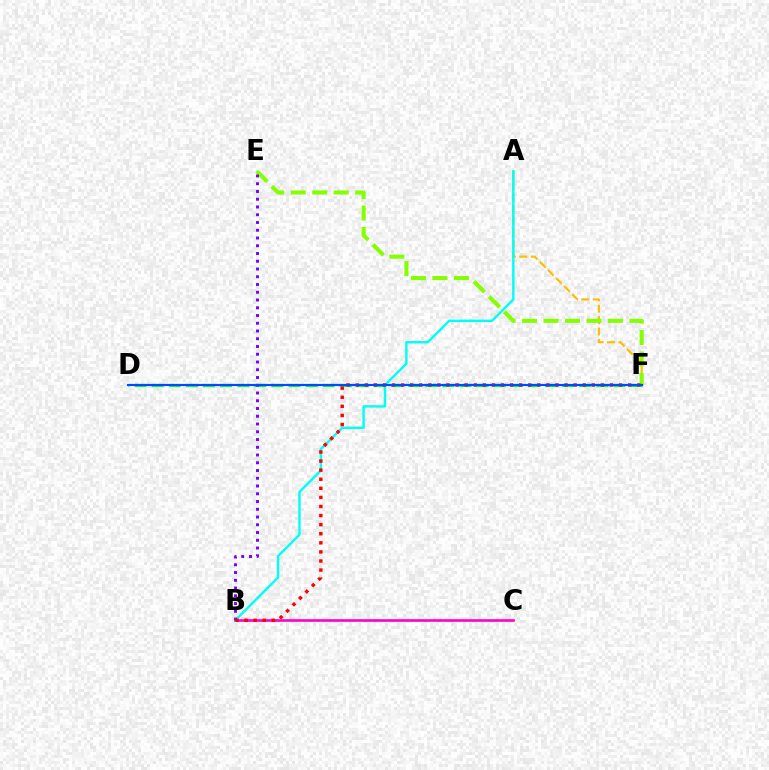{('D', 'F'): [{'color': '#00ff39', 'line_style': 'dashed', 'thickness': 2.32}, {'color': '#004bff', 'line_style': 'solid', 'thickness': 1.55}], ('A', 'F'): [{'color': '#ffbd00', 'line_style': 'dashed', 'thickness': 1.55}], ('B', 'C'): [{'color': '#ff00cf', 'line_style': 'solid', 'thickness': 1.9}], ('E', 'F'): [{'color': '#84ff00', 'line_style': 'dashed', 'thickness': 2.92}], ('A', 'B'): [{'color': '#00fff6', 'line_style': 'solid', 'thickness': 1.74}], ('B', 'E'): [{'color': '#7200ff', 'line_style': 'dotted', 'thickness': 2.11}], ('B', 'F'): [{'color': '#ff0000', 'line_style': 'dotted', 'thickness': 2.47}]}